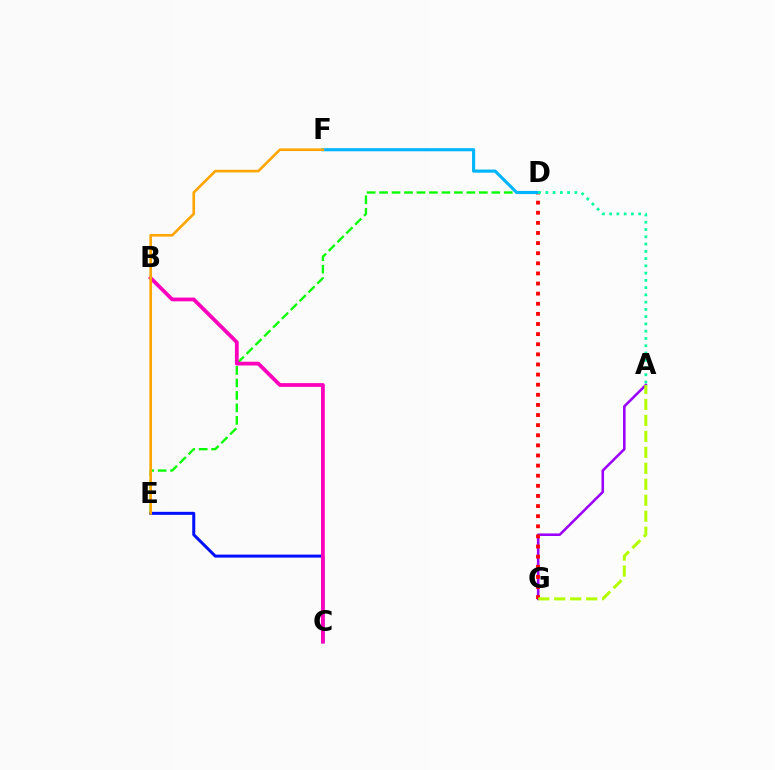{('A', 'G'): [{'color': '#9b00ff', 'line_style': 'solid', 'thickness': 1.84}, {'color': '#b3ff00', 'line_style': 'dashed', 'thickness': 2.17}], ('D', 'G'): [{'color': '#ff0000', 'line_style': 'dotted', 'thickness': 2.75}], ('C', 'E'): [{'color': '#0010ff', 'line_style': 'solid', 'thickness': 2.16}], ('D', 'E'): [{'color': '#08ff00', 'line_style': 'dashed', 'thickness': 1.69}], ('B', 'C'): [{'color': '#ff00bd', 'line_style': 'solid', 'thickness': 2.72}], ('D', 'F'): [{'color': '#00b5ff', 'line_style': 'solid', 'thickness': 2.25}], ('A', 'D'): [{'color': '#00ff9d', 'line_style': 'dotted', 'thickness': 1.97}], ('E', 'F'): [{'color': '#ffa500', 'line_style': 'solid', 'thickness': 1.91}]}